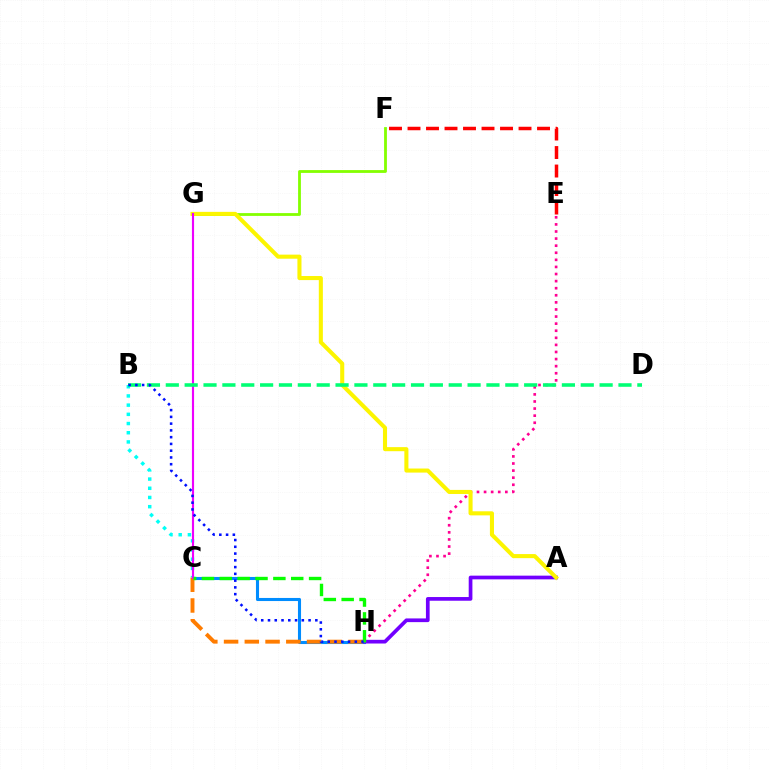{('C', 'H'): [{'color': '#008cff', 'line_style': 'solid', 'thickness': 2.22}, {'color': '#ff7c00', 'line_style': 'dashed', 'thickness': 2.82}, {'color': '#08ff00', 'line_style': 'dashed', 'thickness': 2.43}], ('A', 'H'): [{'color': '#7200ff', 'line_style': 'solid', 'thickness': 2.66}], ('B', 'C'): [{'color': '#00fff6', 'line_style': 'dotted', 'thickness': 2.5}], ('E', 'F'): [{'color': '#ff0000', 'line_style': 'dashed', 'thickness': 2.51}], ('F', 'G'): [{'color': '#84ff00', 'line_style': 'solid', 'thickness': 2.02}], ('E', 'H'): [{'color': '#ff0094', 'line_style': 'dotted', 'thickness': 1.93}], ('A', 'G'): [{'color': '#fcf500', 'line_style': 'solid', 'thickness': 2.93}], ('C', 'G'): [{'color': '#ee00ff', 'line_style': 'solid', 'thickness': 1.54}], ('B', 'D'): [{'color': '#00ff74', 'line_style': 'dashed', 'thickness': 2.56}], ('B', 'H'): [{'color': '#0010ff', 'line_style': 'dotted', 'thickness': 1.84}]}